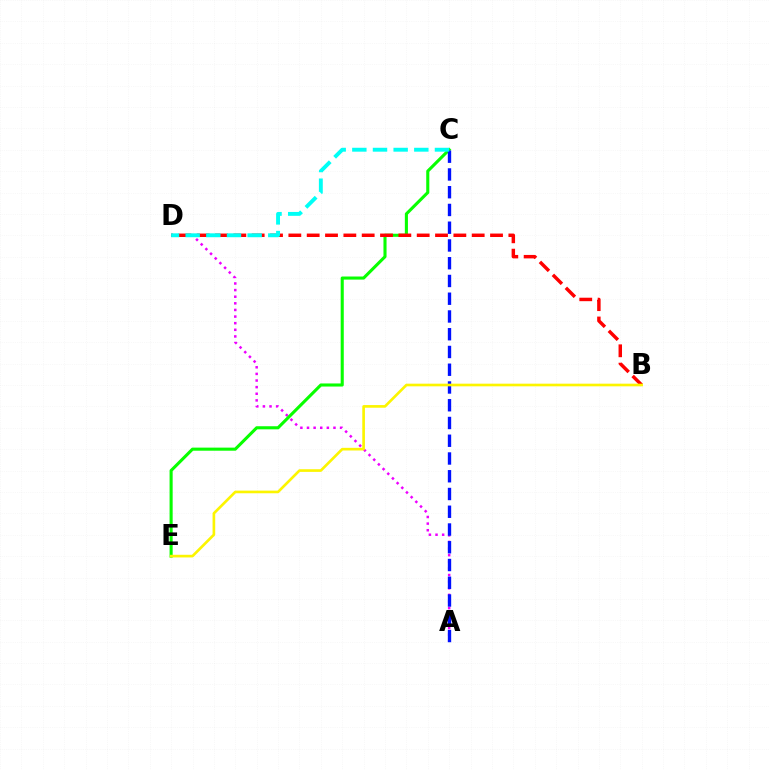{('A', 'D'): [{'color': '#ee00ff', 'line_style': 'dotted', 'thickness': 1.8}], ('C', 'E'): [{'color': '#08ff00', 'line_style': 'solid', 'thickness': 2.22}], ('A', 'C'): [{'color': '#0010ff', 'line_style': 'dashed', 'thickness': 2.41}], ('B', 'D'): [{'color': '#ff0000', 'line_style': 'dashed', 'thickness': 2.49}], ('C', 'D'): [{'color': '#00fff6', 'line_style': 'dashed', 'thickness': 2.81}], ('B', 'E'): [{'color': '#fcf500', 'line_style': 'solid', 'thickness': 1.91}]}